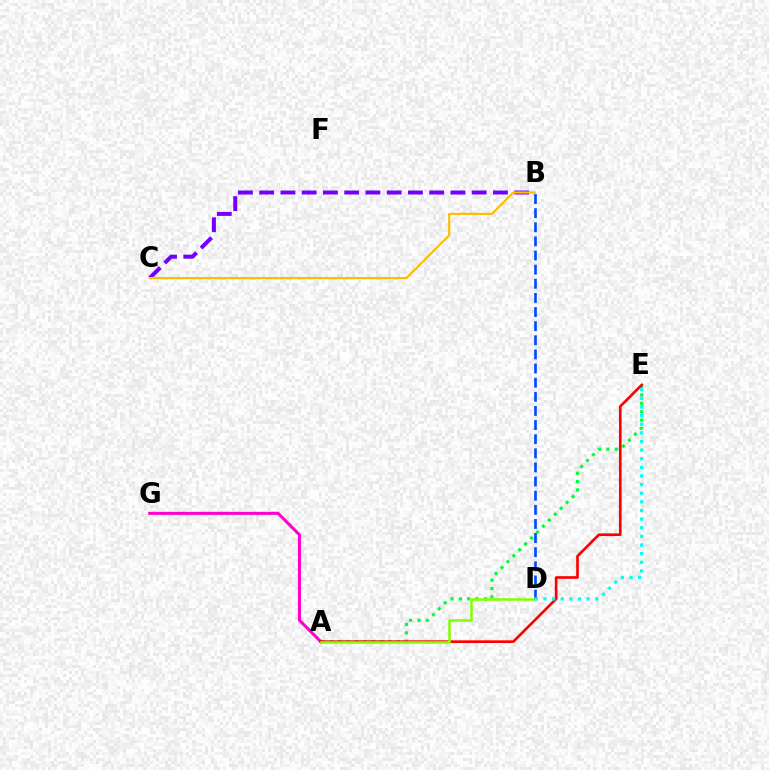{('A', 'G'): [{'color': '#ff00cf', 'line_style': 'solid', 'thickness': 2.19}], ('B', 'C'): [{'color': '#7200ff', 'line_style': 'dashed', 'thickness': 2.89}, {'color': '#ffbd00', 'line_style': 'solid', 'thickness': 1.58}], ('A', 'E'): [{'color': '#00ff39', 'line_style': 'dotted', 'thickness': 2.28}, {'color': '#ff0000', 'line_style': 'solid', 'thickness': 1.92}], ('B', 'D'): [{'color': '#004bff', 'line_style': 'dashed', 'thickness': 1.92}], ('A', 'D'): [{'color': '#84ff00', 'line_style': 'solid', 'thickness': 1.82}], ('D', 'E'): [{'color': '#00fff6', 'line_style': 'dotted', 'thickness': 2.34}]}